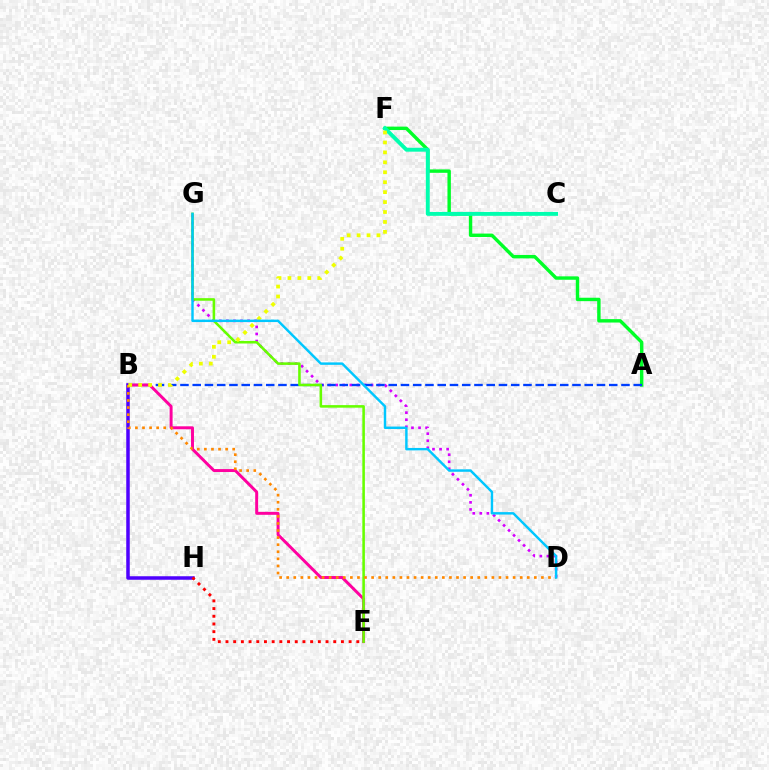{('A', 'F'): [{'color': '#00ff27', 'line_style': 'solid', 'thickness': 2.46}], ('D', 'G'): [{'color': '#d600ff', 'line_style': 'dotted', 'thickness': 1.92}, {'color': '#00c7ff', 'line_style': 'solid', 'thickness': 1.76}], ('A', 'B'): [{'color': '#003fff', 'line_style': 'dashed', 'thickness': 1.66}], ('B', 'E'): [{'color': '#ff00a0', 'line_style': 'solid', 'thickness': 2.12}], ('C', 'F'): [{'color': '#00ffaf', 'line_style': 'solid', 'thickness': 2.8}], ('B', 'H'): [{'color': '#4f00ff', 'line_style': 'solid', 'thickness': 2.53}], ('E', 'G'): [{'color': '#66ff00', 'line_style': 'solid', 'thickness': 1.84}], ('B', 'D'): [{'color': '#ff8800', 'line_style': 'dotted', 'thickness': 1.92}], ('B', 'F'): [{'color': '#eeff00', 'line_style': 'dotted', 'thickness': 2.7}], ('E', 'H'): [{'color': '#ff0000', 'line_style': 'dotted', 'thickness': 2.09}]}